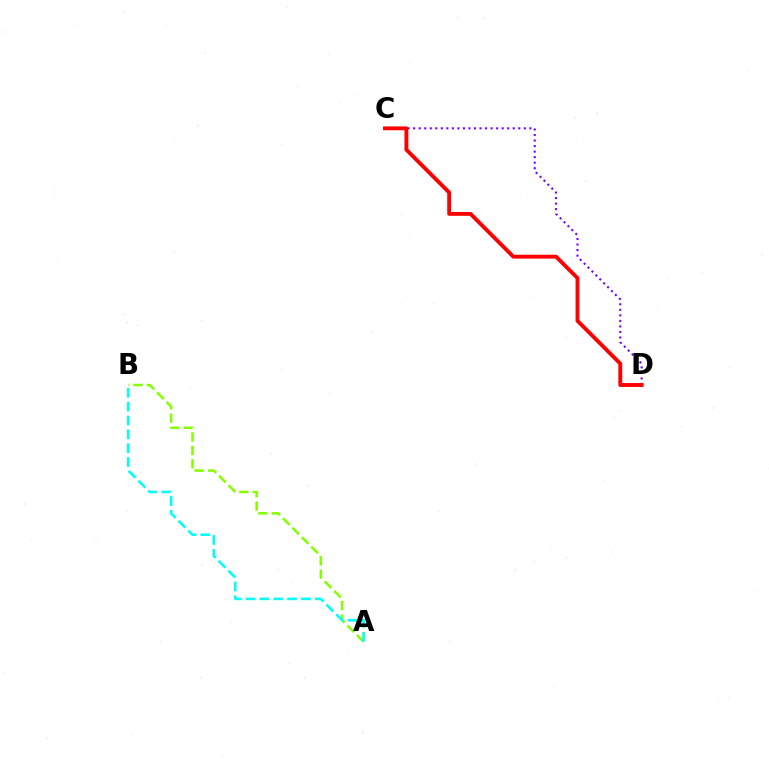{('C', 'D'): [{'color': '#7200ff', 'line_style': 'dotted', 'thickness': 1.5}, {'color': '#ff0000', 'line_style': 'solid', 'thickness': 2.78}], ('A', 'B'): [{'color': '#84ff00', 'line_style': 'dashed', 'thickness': 1.82}, {'color': '#00fff6', 'line_style': 'dashed', 'thickness': 1.88}]}